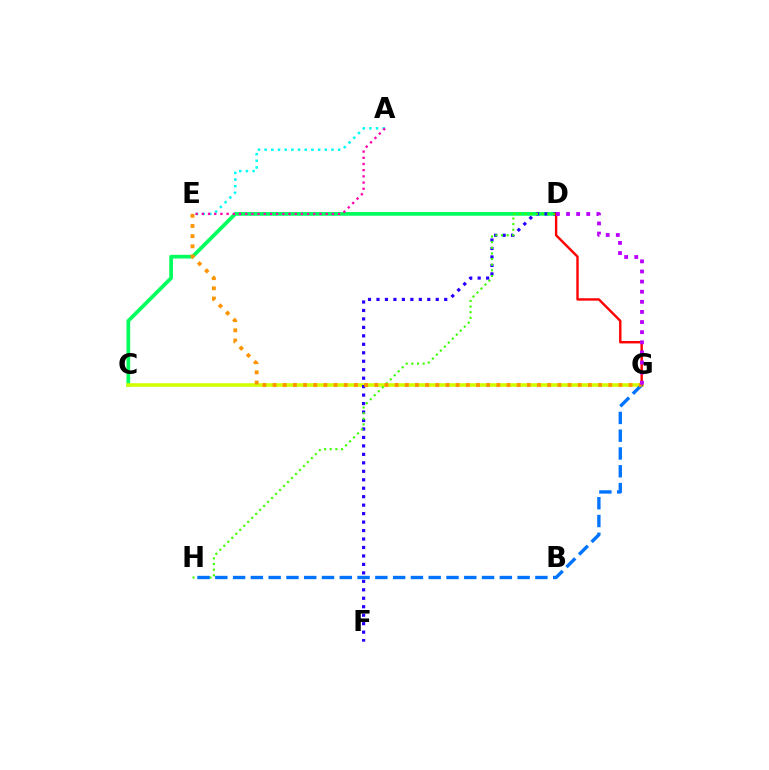{('C', 'D'): [{'color': '#00ff5c', 'line_style': 'solid', 'thickness': 2.66}], ('C', 'G'): [{'color': '#d1ff00', 'line_style': 'solid', 'thickness': 2.57}], ('D', 'F'): [{'color': '#2500ff', 'line_style': 'dotted', 'thickness': 2.3}], ('A', 'E'): [{'color': '#00fff6', 'line_style': 'dotted', 'thickness': 1.82}, {'color': '#ff00ac', 'line_style': 'dotted', 'thickness': 1.68}], ('D', 'G'): [{'color': '#ff0000', 'line_style': 'solid', 'thickness': 1.73}, {'color': '#b900ff', 'line_style': 'dotted', 'thickness': 2.75}], ('D', 'H'): [{'color': '#3dff00', 'line_style': 'dotted', 'thickness': 1.53}], ('G', 'H'): [{'color': '#0074ff', 'line_style': 'dashed', 'thickness': 2.42}], ('E', 'G'): [{'color': '#ff9400', 'line_style': 'dotted', 'thickness': 2.76}]}